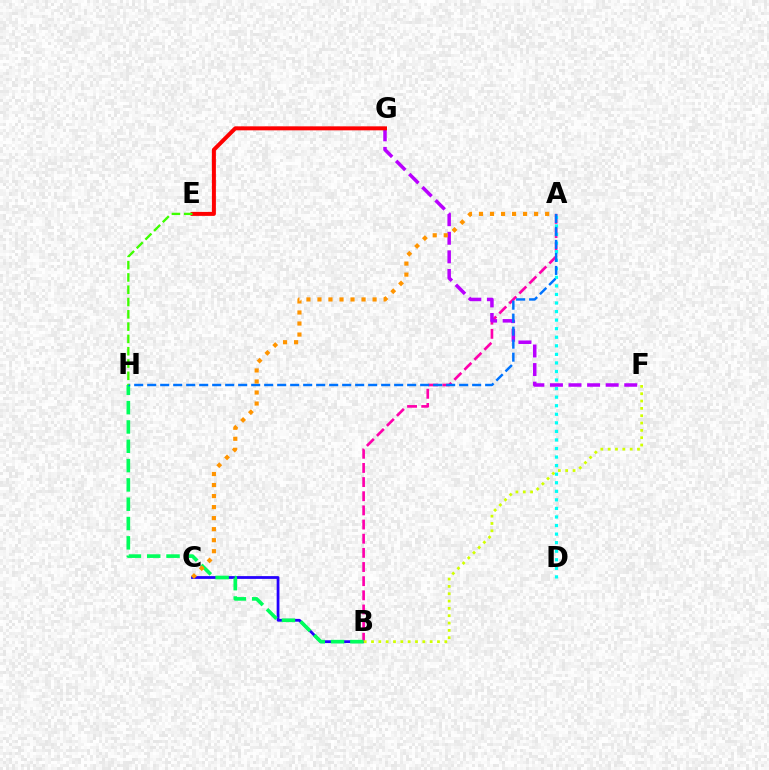{('B', 'C'): [{'color': '#2500ff', 'line_style': 'solid', 'thickness': 2.0}], ('A', 'B'): [{'color': '#ff00ac', 'line_style': 'dashed', 'thickness': 1.92}], ('B', 'H'): [{'color': '#00ff5c', 'line_style': 'dashed', 'thickness': 2.62}], ('A', 'D'): [{'color': '#00fff6', 'line_style': 'dotted', 'thickness': 2.33}], ('F', 'G'): [{'color': '#b900ff', 'line_style': 'dashed', 'thickness': 2.52}], ('A', 'H'): [{'color': '#0074ff', 'line_style': 'dashed', 'thickness': 1.77}], ('E', 'G'): [{'color': '#ff0000', 'line_style': 'solid', 'thickness': 2.88}], ('B', 'F'): [{'color': '#d1ff00', 'line_style': 'dotted', 'thickness': 1.99}], ('E', 'H'): [{'color': '#3dff00', 'line_style': 'dashed', 'thickness': 1.67}], ('A', 'C'): [{'color': '#ff9400', 'line_style': 'dotted', 'thickness': 3.0}]}